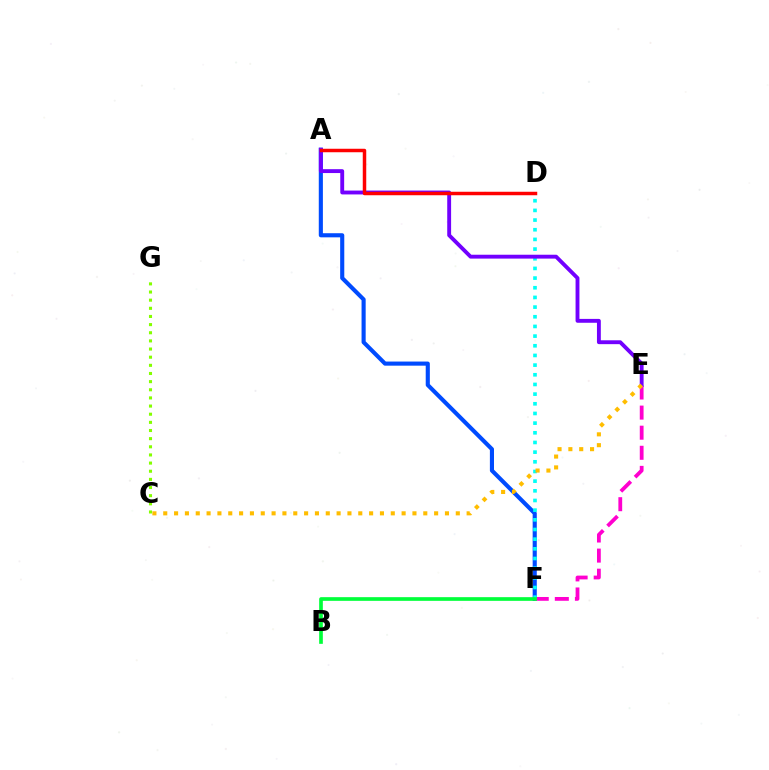{('A', 'F'): [{'color': '#004bff', 'line_style': 'solid', 'thickness': 2.96}], ('E', 'F'): [{'color': '#ff00cf', 'line_style': 'dashed', 'thickness': 2.73}], ('D', 'F'): [{'color': '#00fff6', 'line_style': 'dotted', 'thickness': 2.63}], ('C', 'G'): [{'color': '#84ff00', 'line_style': 'dotted', 'thickness': 2.21}], ('A', 'E'): [{'color': '#7200ff', 'line_style': 'solid', 'thickness': 2.79}], ('A', 'D'): [{'color': '#ff0000', 'line_style': 'solid', 'thickness': 2.51}], ('C', 'E'): [{'color': '#ffbd00', 'line_style': 'dotted', 'thickness': 2.94}], ('B', 'F'): [{'color': '#00ff39', 'line_style': 'solid', 'thickness': 2.64}]}